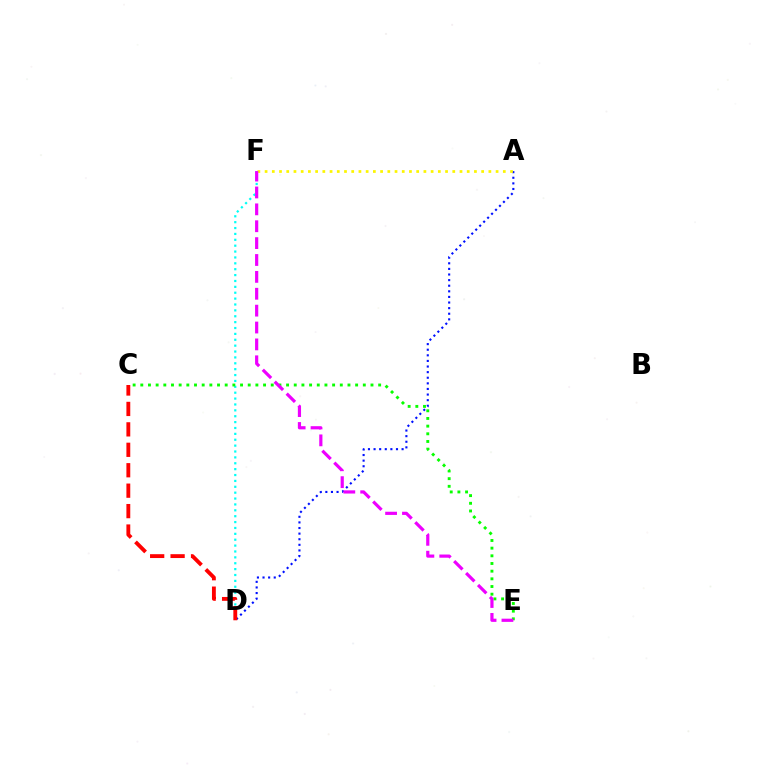{('A', 'D'): [{'color': '#0010ff', 'line_style': 'dotted', 'thickness': 1.52}], ('D', 'F'): [{'color': '#00fff6', 'line_style': 'dotted', 'thickness': 1.6}], ('A', 'F'): [{'color': '#fcf500', 'line_style': 'dotted', 'thickness': 1.96}], ('C', 'E'): [{'color': '#08ff00', 'line_style': 'dotted', 'thickness': 2.08}], ('E', 'F'): [{'color': '#ee00ff', 'line_style': 'dashed', 'thickness': 2.29}], ('C', 'D'): [{'color': '#ff0000', 'line_style': 'dashed', 'thickness': 2.78}]}